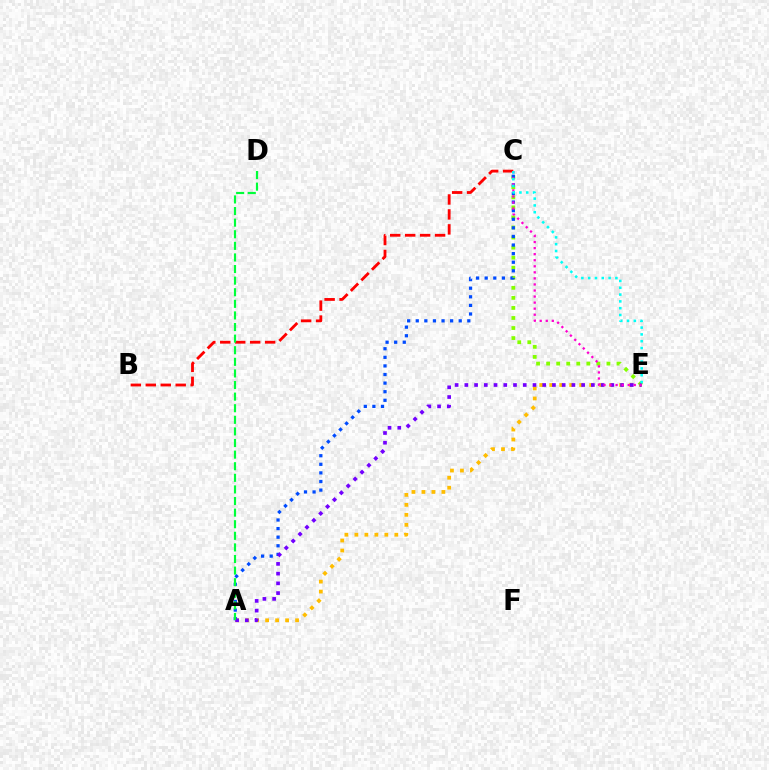{('A', 'E'): [{'color': '#ffbd00', 'line_style': 'dotted', 'thickness': 2.71}, {'color': '#7200ff', 'line_style': 'dotted', 'thickness': 2.64}], ('C', 'E'): [{'color': '#84ff00', 'line_style': 'dotted', 'thickness': 2.73}, {'color': '#ff00cf', 'line_style': 'dotted', 'thickness': 1.64}, {'color': '#00fff6', 'line_style': 'dotted', 'thickness': 1.85}], ('B', 'C'): [{'color': '#ff0000', 'line_style': 'dashed', 'thickness': 2.03}], ('A', 'C'): [{'color': '#004bff', 'line_style': 'dotted', 'thickness': 2.33}], ('A', 'D'): [{'color': '#00ff39', 'line_style': 'dashed', 'thickness': 1.58}]}